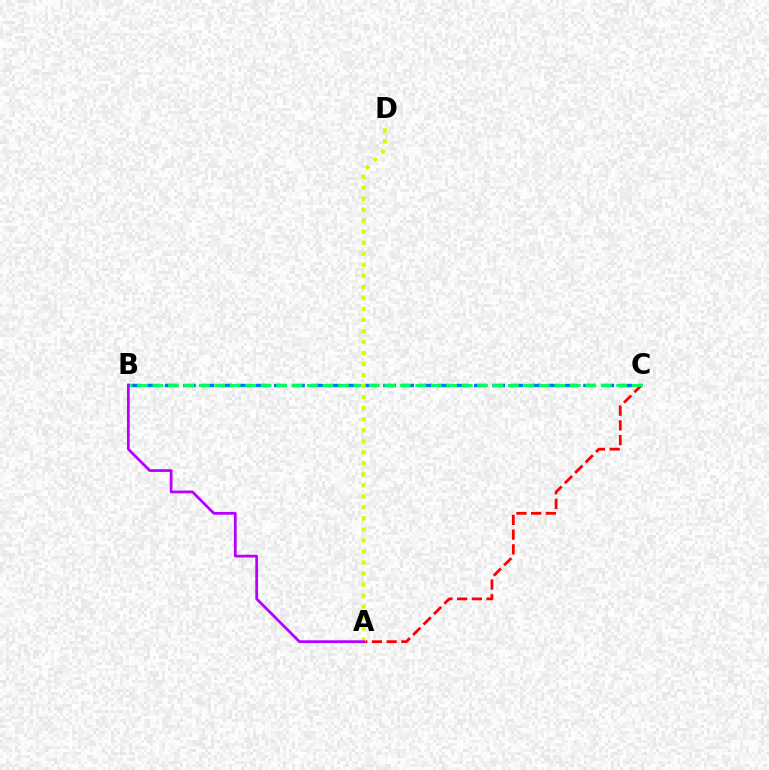{('B', 'C'): [{'color': '#0074ff', 'line_style': 'dashed', 'thickness': 2.47}, {'color': '#00ff5c', 'line_style': 'dashed', 'thickness': 2.1}], ('A', 'C'): [{'color': '#ff0000', 'line_style': 'dashed', 'thickness': 2.0}], ('A', 'D'): [{'color': '#d1ff00', 'line_style': 'dotted', 'thickness': 2.99}], ('A', 'B'): [{'color': '#b900ff', 'line_style': 'solid', 'thickness': 1.99}]}